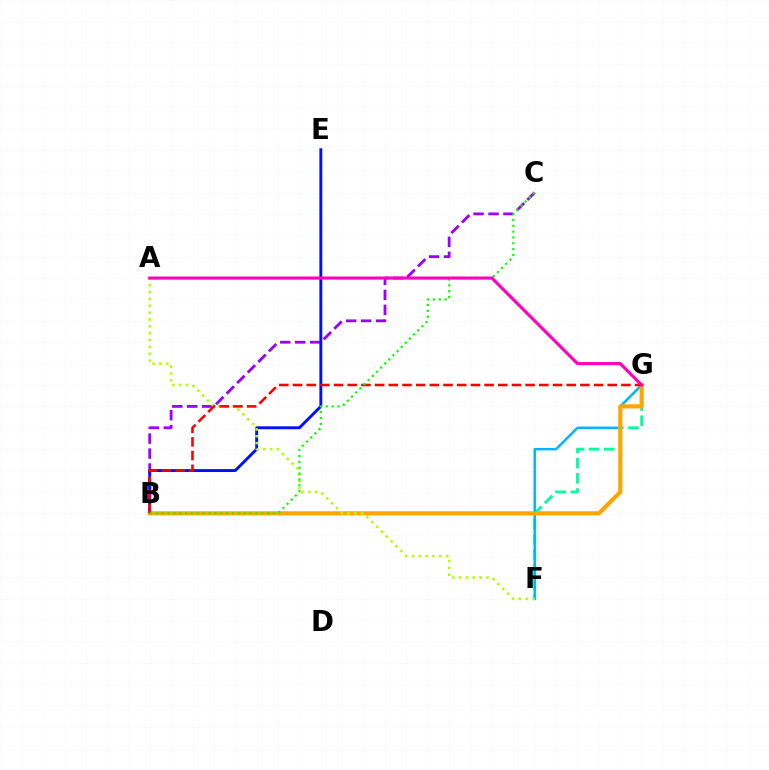{('F', 'G'): [{'color': '#00ff9d', 'line_style': 'dashed', 'thickness': 2.07}, {'color': '#00b5ff', 'line_style': 'solid', 'thickness': 1.76}], ('B', 'C'): [{'color': '#9b00ff', 'line_style': 'dashed', 'thickness': 2.03}, {'color': '#08ff00', 'line_style': 'dotted', 'thickness': 1.59}], ('B', 'E'): [{'color': '#0010ff', 'line_style': 'solid', 'thickness': 2.09}], ('B', 'G'): [{'color': '#ffa500', 'line_style': 'solid', 'thickness': 2.97}, {'color': '#ff0000', 'line_style': 'dashed', 'thickness': 1.86}], ('A', 'F'): [{'color': '#b3ff00', 'line_style': 'dotted', 'thickness': 1.86}], ('A', 'G'): [{'color': '#ff00bd', 'line_style': 'solid', 'thickness': 2.24}]}